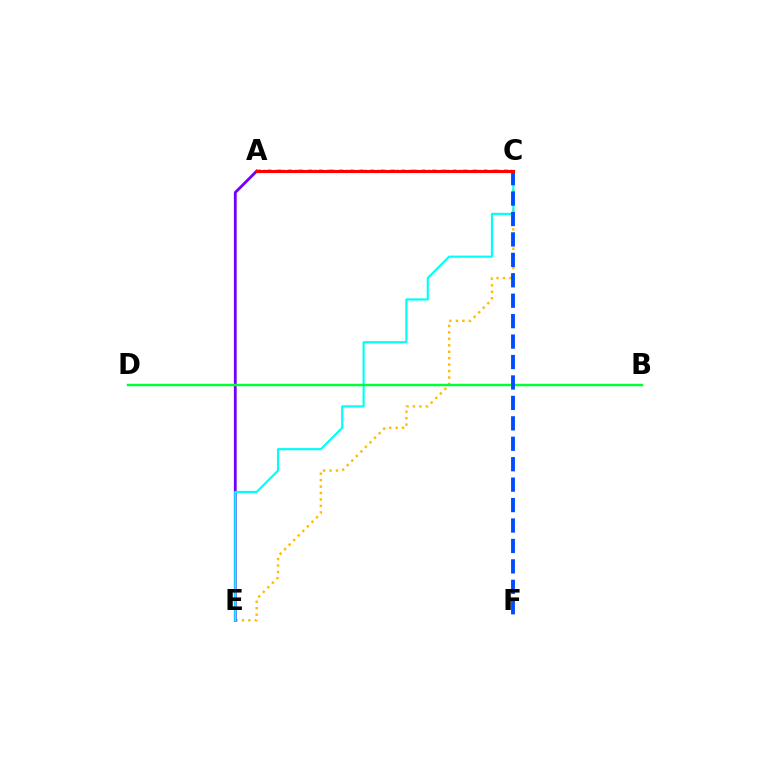{('C', 'E'): [{'color': '#ffbd00', 'line_style': 'dotted', 'thickness': 1.75}, {'color': '#00fff6', 'line_style': 'solid', 'thickness': 1.56}], ('A', 'C'): [{'color': '#ff00cf', 'line_style': 'dotted', 'thickness': 1.72}, {'color': '#84ff00', 'line_style': 'dotted', 'thickness': 2.8}, {'color': '#ff0000', 'line_style': 'solid', 'thickness': 2.21}], ('A', 'E'): [{'color': '#7200ff', 'line_style': 'solid', 'thickness': 2.02}], ('B', 'D'): [{'color': '#00ff39', 'line_style': 'solid', 'thickness': 1.77}], ('C', 'F'): [{'color': '#004bff', 'line_style': 'dashed', 'thickness': 2.78}]}